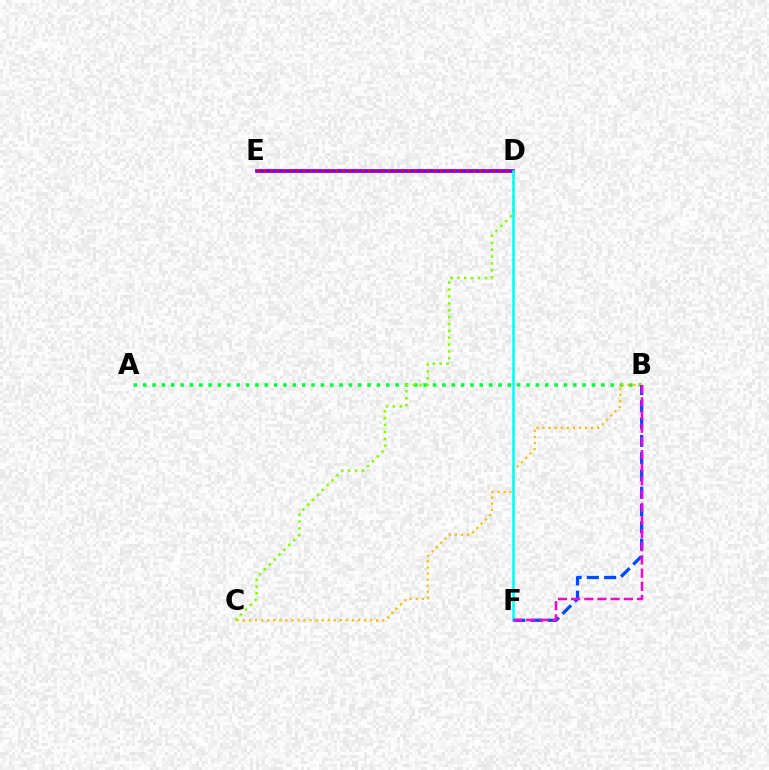{('A', 'B'): [{'color': '#00ff39', 'line_style': 'dotted', 'thickness': 2.54}], ('D', 'E'): [{'color': '#7200ff', 'line_style': 'solid', 'thickness': 2.68}, {'color': '#ff0000', 'line_style': 'dotted', 'thickness': 1.78}], ('B', 'C'): [{'color': '#ffbd00', 'line_style': 'dotted', 'thickness': 1.65}], ('C', 'D'): [{'color': '#84ff00', 'line_style': 'dotted', 'thickness': 1.87}], ('B', 'F'): [{'color': '#004bff', 'line_style': 'dashed', 'thickness': 2.35}, {'color': '#ff00cf', 'line_style': 'dashed', 'thickness': 1.79}], ('D', 'F'): [{'color': '#00fff6', 'line_style': 'solid', 'thickness': 1.83}]}